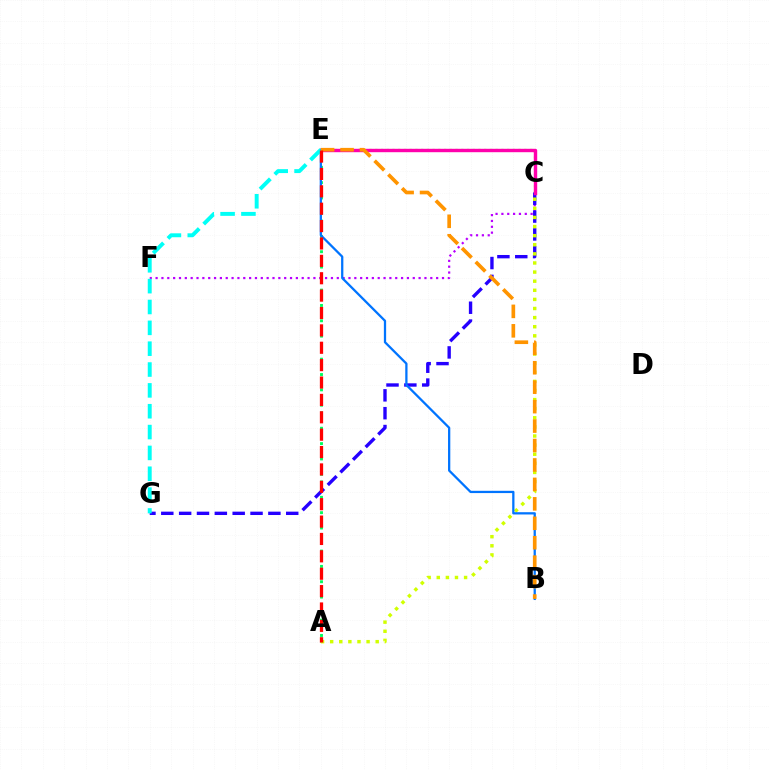{('C', 'F'): [{'color': '#b900ff', 'line_style': 'dotted', 'thickness': 1.59}], ('C', 'G'): [{'color': '#2500ff', 'line_style': 'dashed', 'thickness': 2.42}], ('C', 'E'): [{'color': '#3dff00', 'line_style': 'dotted', 'thickness': 1.56}, {'color': '#ff00ac', 'line_style': 'solid', 'thickness': 2.45}], ('A', 'E'): [{'color': '#00ff5c', 'line_style': 'dotted', 'thickness': 2.09}, {'color': '#ff0000', 'line_style': 'dashed', 'thickness': 2.36}], ('A', 'C'): [{'color': '#d1ff00', 'line_style': 'dotted', 'thickness': 2.47}], ('B', 'E'): [{'color': '#0074ff', 'line_style': 'solid', 'thickness': 1.63}, {'color': '#ff9400', 'line_style': 'dashed', 'thickness': 2.64}], ('E', 'G'): [{'color': '#00fff6', 'line_style': 'dashed', 'thickness': 2.83}]}